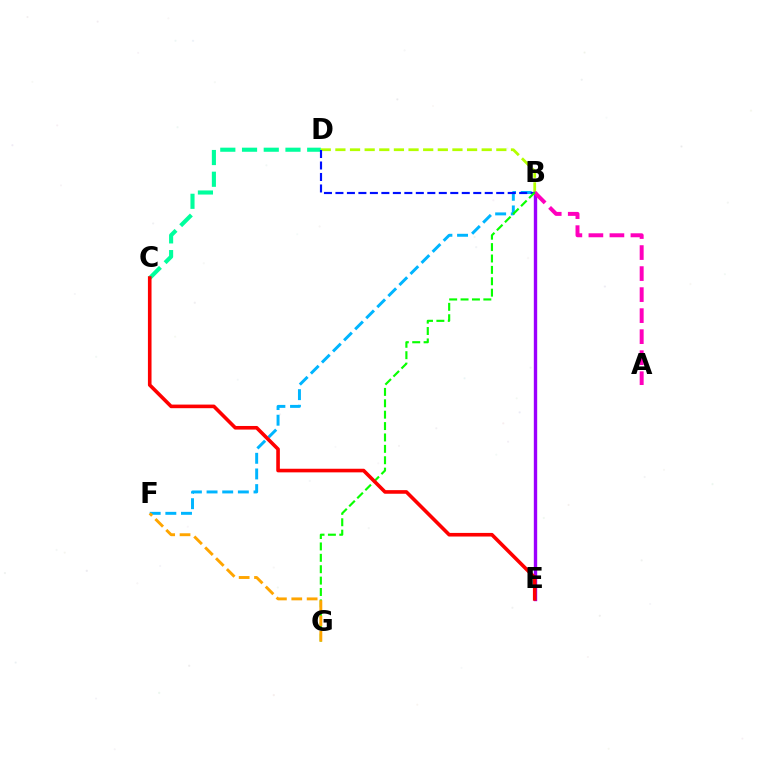{('B', 'F'): [{'color': '#00b5ff', 'line_style': 'dashed', 'thickness': 2.13}], ('C', 'D'): [{'color': '#00ff9d', 'line_style': 'dashed', 'thickness': 2.95}], ('B', 'D'): [{'color': '#b3ff00', 'line_style': 'dashed', 'thickness': 1.99}, {'color': '#0010ff', 'line_style': 'dashed', 'thickness': 1.56}], ('B', 'E'): [{'color': '#9b00ff', 'line_style': 'solid', 'thickness': 2.43}], ('A', 'B'): [{'color': '#ff00bd', 'line_style': 'dashed', 'thickness': 2.86}], ('B', 'G'): [{'color': '#08ff00', 'line_style': 'dashed', 'thickness': 1.55}], ('C', 'E'): [{'color': '#ff0000', 'line_style': 'solid', 'thickness': 2.6}], ('F', 'G'): [{'color': '#ffa500', 'line_style': 'dashed', 'thickness': 2.09}]}